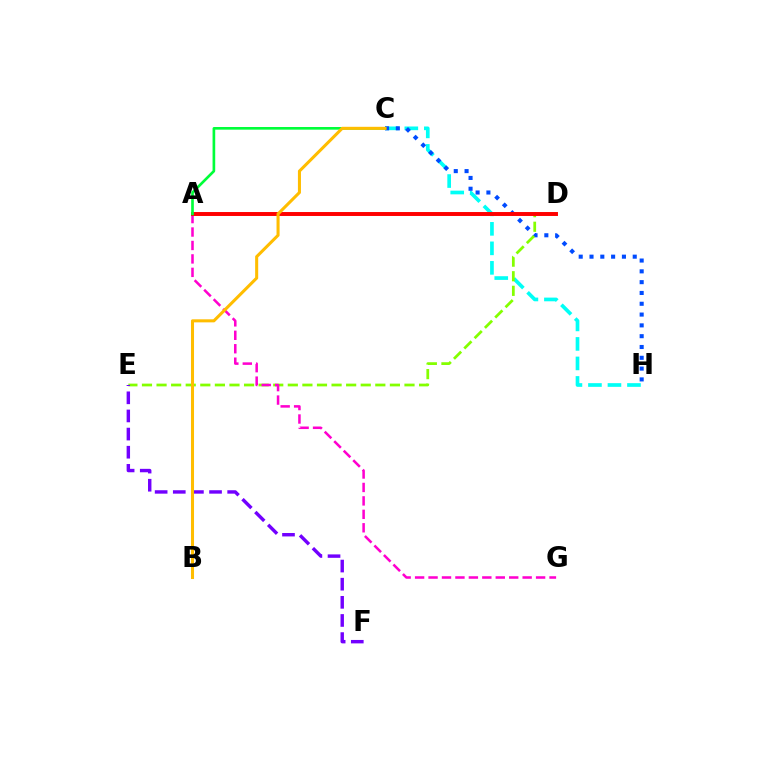{('C', 'H'): [{'color': '#00fff6', 'line_style': 'dashed', 'thickness': 2.65}, {'color': '#004bff', 'line_style': 'dotted', 'thickness': 2.94}], ('D', 'E'): [{'color': '#84ff00', 'line_style': 'dashed', 'thickness': 1.98}], ('A', 'G'): [{'color': '#ff00cf', 'line_style': 'dashed', 'thickness': 1.83}], ('A', 'D'): [{'color': '#ff0000', 'line_style': 'solid', 'thickness': 2.83}], ('A', 'C'): [{'color': '#00ff39', 'line_style': 'solid', 'thickness': 1.92}], ('E', 'F'): [{'color': '#7200ff', 'line_style': 'dashed', 'thickness': 2.46}], ('B', 'C'): [{'color': '#ffbd00', 'line_style': 'solid', 'thickness': 2.2}]}